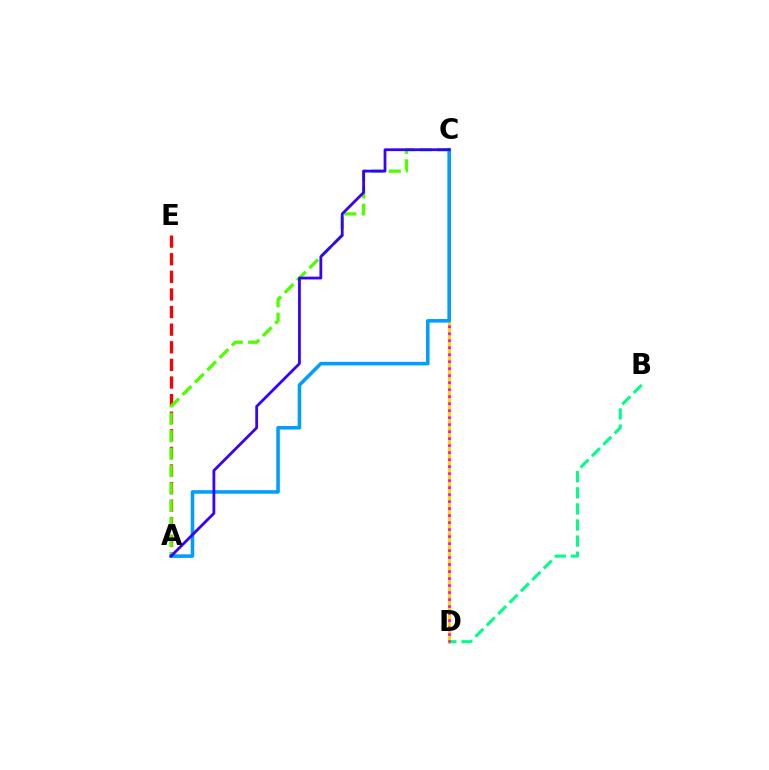{('C', 'D'): [{'color': '#ffd500', 'line_style': 'solid', 'thickness': 2.13}, {'color': '#ff00ed', 'line_style': 'dotted', 'thickness': 1.9}], ('B', 'D'): [{'color': '#00ff86', 'line_style': 'dashed', 'thickness': 2.19}], ('A', 'E'): [{'color': '#ff0000', 'line_style': 'dashed', 'thickness': 2.39}], ('A', 'C'): [{'color': '#4fff00', 'line_style': 'dashed', 'thickness': 2.37}, {'color': '#009eff', 'line_style': 'solid', 'thickness': 2.56}, {'color': '#3700ff', 'line_style': 'solid', 'thickness': 2.0}]}